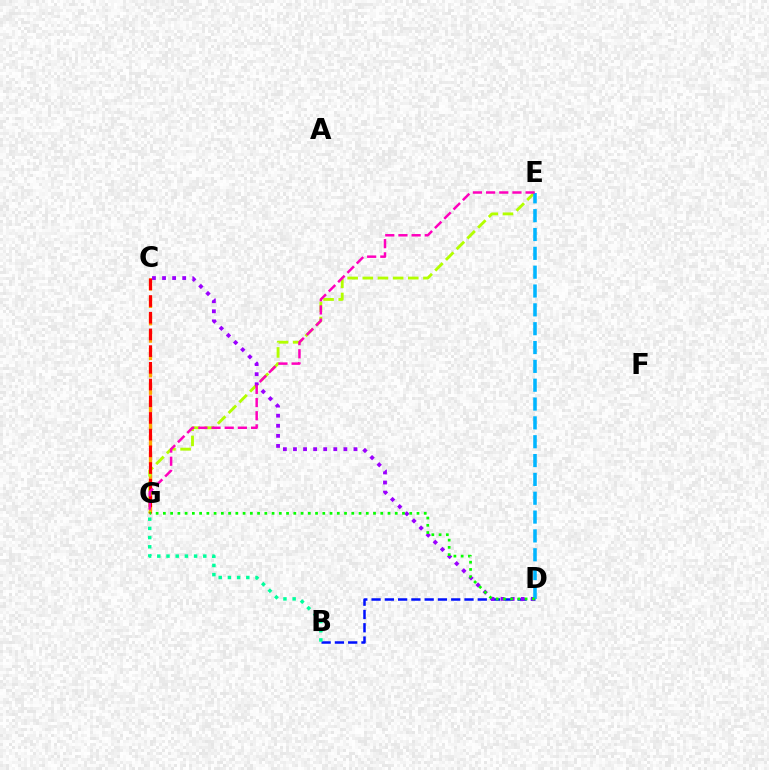{('C', 'G'): [{'color': '#ffa500', 'line_style': 'dashed', 'thickness': 2.36}, {'color': '#ff0000', 'line_style': 'dashed', 'thickness': 2.27}], ('B', 'D'): [{'color': '#0010ff', 'line_style': 'dashed', 'thickness': 1.8}], ('E', 'G'): [{'color': '#b3ff00', 'line_style': 'dashed', 'thickness': 2.06}, {'color': '#ff00bd', 'line_style': 'dashed', 'thickness': 1.79}], ('B', 'G'): [{'color': '#00ff9d', 'line_style': 'dotted', 'thickness': 2.5}], ('C', 'D'): [{'color': '#9b00ff', 'line_style': 'dotted', 'thickness': 2.74}], ('D', 'E'): [{'color': '#00b5ff', 'line_style': 'dashed', 'thickness': 2.56}], ('D', 'G'): [{'color': '#08ff00', 'line_style': 'dotted', 'thickness': 1.97}]}